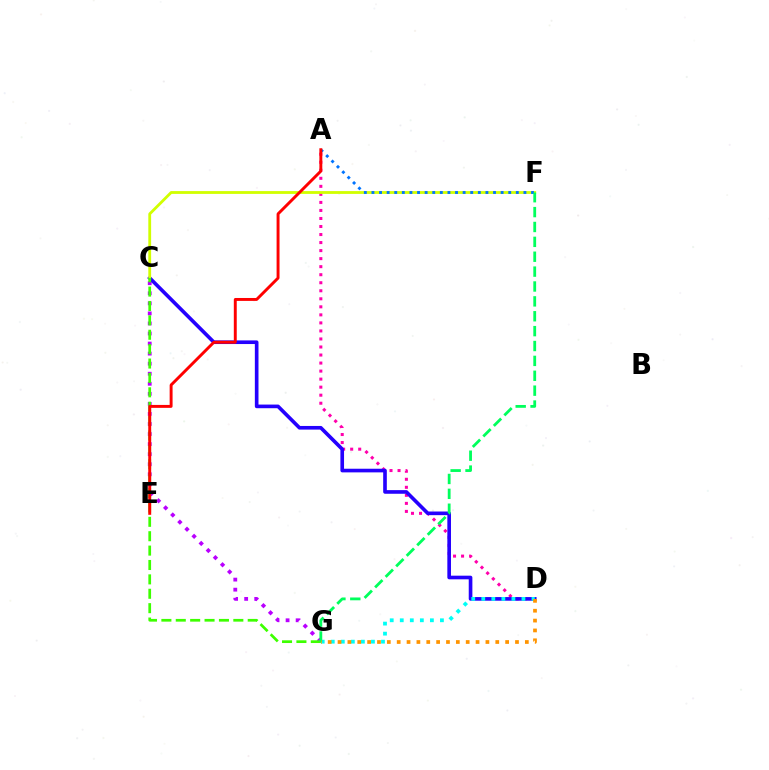{('C', 'G'): [{'color': '#b900ff', 'line_style': 'dotted', 'thickness': 2.73}, {'color': '#3dff00', 'line_style': 'dashed', 'thickness': 1.95}], ('A', 'D'): [{'color': '#ff00ac', 'line_style': 'dotted', 'thickness': 2.18}], ('C', 'D'): [{'color': '#2500ff', 'line_style': 'solid', 'thickness': 2.62}], ('C', 'F'): [{'color': '#d1ff00', 'line_style': 'solid', 'thickness': 2.02}], ('D', 'G'): [{'color': '#00fff6', 'line_style': 'dotted', 'thickness': 2.73}, {'color': '#ff9400', 'line_style': 'dotted', 'thickness': 2.68}], ('A', 'F'): [{'color': '#0074ff', 'line_style': 'dotted', 'thickness': 2.06}], ('A', 'E'): [{'color': '#ff0000', 'line_style': 'solid', 'thickness': 2.11}], ('F', 'G'): [{'color': '#00ff5c', 'line_style': 'dashed', 'thickness': 2.02}]}